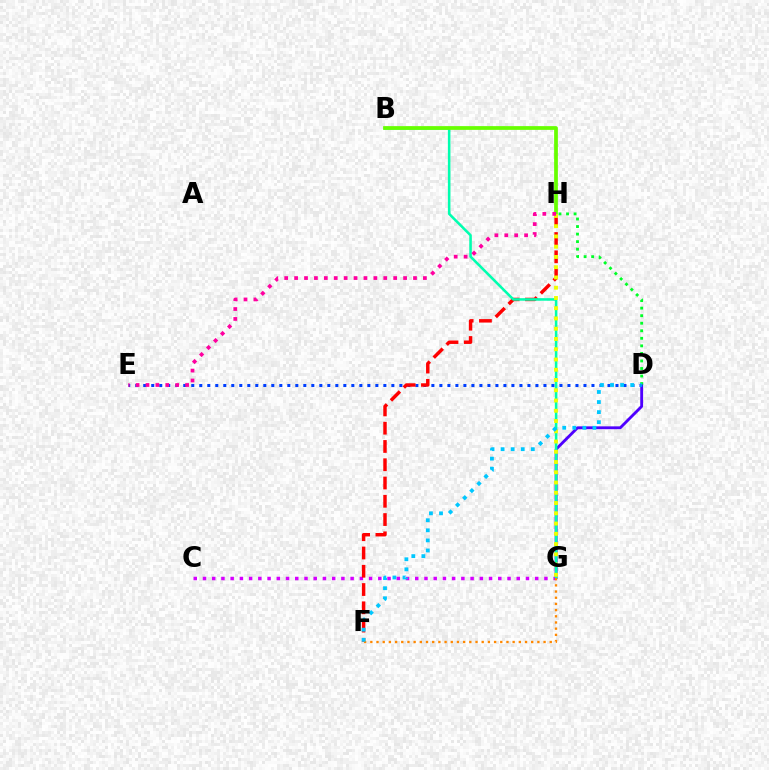{('D', 'G'): [{'color': '#4f00ff', 'line_style': 'solid', 'thickness': 2.05}], ('C', 'G'): [{'color': '#d600ff', 'line_style': 'dotted', 'thickness': 2.51}], ('D', 'H'): [{'color': '#00ff27', 'line_style': 'dotted', 'thickness': 2.05}], ('D', 'E'): [{'color': '#003fff', 'line_style': 'dotted', 'thickness': 2.17}], ('F', 'H'): [{'color': '#ff0000', 'line_style': 'dashed', 'thickness': 2.48}], ('B', 'G'): [{'color': '#00ffaf', 'line_style': 'solid', 'thickness': 1.85}], ('B', 'H'): [{'color': '#66ff00', 'line_style': 'solid', 'thickness': 2.69}], ('G', 'H'): [{'color': '#eeff00', 'line_style': 'dotted', 'thickness': 2.79}], ('F', 'G'): [{'color': '#ff8800', 'line_style': 'dotted', 'thickness': 1.68}], ('E', 'H'): [{'color': '#ff00a0', 'line_style': 'dotted', 'thickness': 2.69}], ('D', 'F'): [{'color': '#00c7ff', 'line_style': 'dotted', 'thickness': 2.74}]}